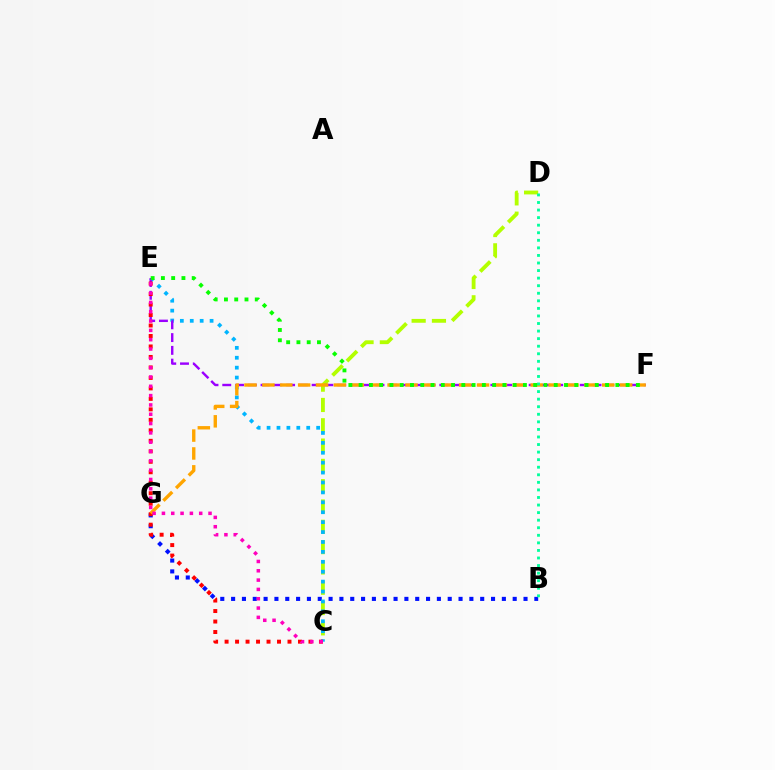{('B', 'G'): [{'color': '#0010ff', 'line_style': 'dotted', 'thickness': 2.94}], ('C', 'D'): [{'color': '#b3ff00', 'line_style': 'dashed', 'thickness': 2.76}], ('C', 'E'): [{'color': '#00b5ff', 'line_style': 'dotted', 'thickness': 2.69}, {'color': '#ff0000', 'line_style': 'dotted', 'thickness': 2.85}, {'color': '#ff00bd', 'line_style': 'dotted', 'thickness': 2.53}], ('E', 'F'): [{'color': '#9b00ff', 'line_style': 'dashed', 'thickness': 1.73}, {'color': '#08ff00', 'line_style': 'dotted', 'thickness': 2.79}], ('F', 'G'): [{'color': '#ffa500', 'line_style': 'dashed', 'thickness': 2.43}], ('B', 'D'): [{'color': '#00ff9d', 'line_style': 'dotted', 'thickness': 2.06}]}